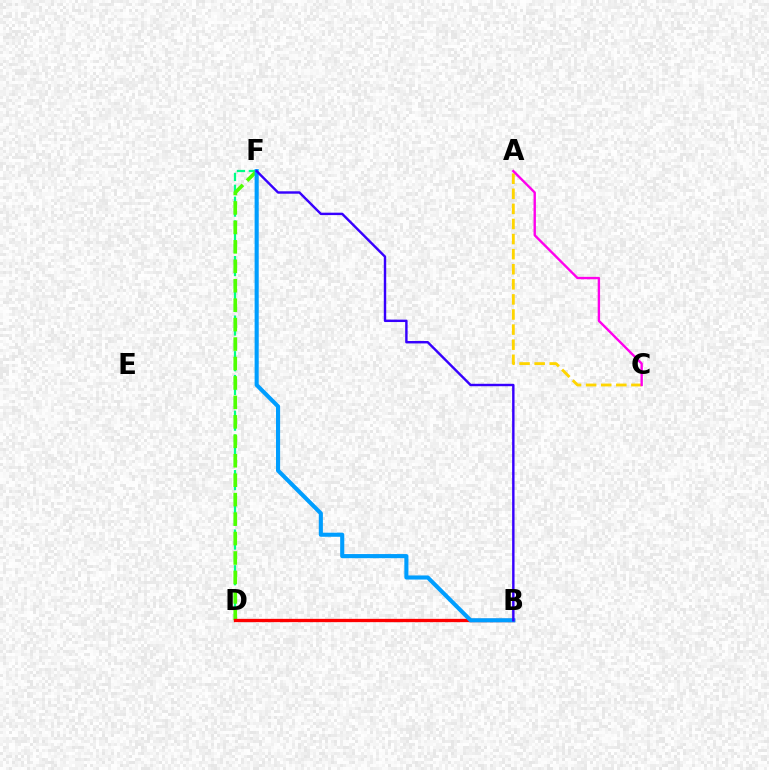{('D', 'F'): [{'color': '#00ff86', 'line_style': 'dashed', 'thickness': 1.62}, {'color': '#4fff00', 'line_style': 'dashed', 'thickness': 2.64}], ('A', 'C'): [{'color': '#ffd500', 'line_style': 'dashed', 'thickness': 2.05}, {'color': '#ff00ed', 'line_style': 'solid', 'thickness': 1.71}], ('B', 'D'): [{'color': '#ff0000', 'line_style': 'solid', 'thickness': 2.38}], ('B', 'F'): [{'color': '#009eff', 'line_style': 'solid', 'thickness': 2.95}, {'color': '#3700ff', 'line_style': 'solid', 'thickness': 1.74}]}